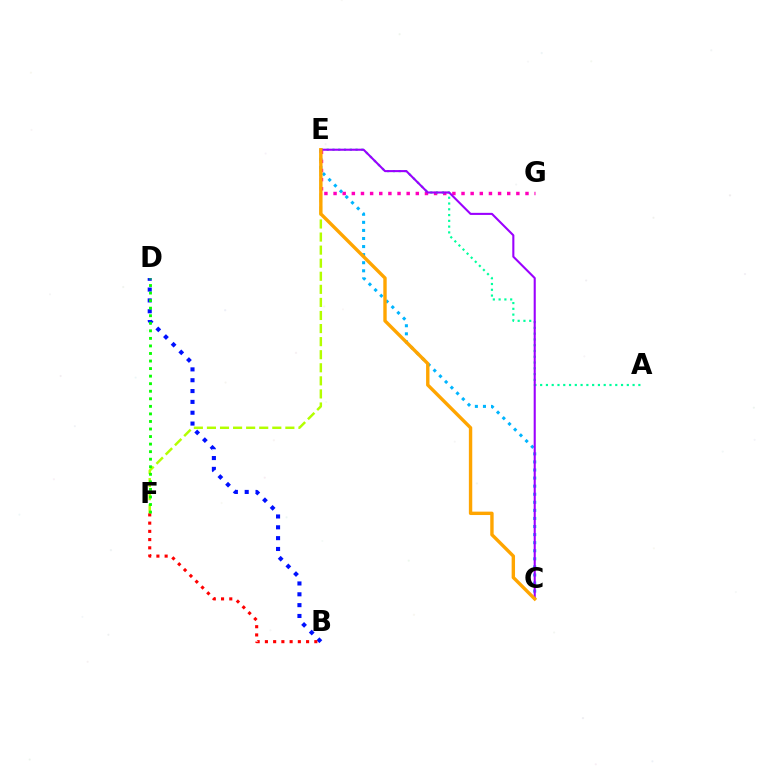{('C', 'E'): [{'color': '#00b5ff', 'line_style': 'dotted', 'thickness': 2.19}, {'color': '#9b00ff', 'line_style': 'solid', 'thickness': 1.5}, {'color': '#ffa500', 'line_style': 'solid', 'thickness': 2.44}], ('E', 'G'): [{'color': '#ff00bd', 'line_style': 'dotted', 'thickness': 2.48}], ('E', 'F'): [{'color': '#b3ff00', 'line_style': 'dashed', 'thickness': 1.78}], ('A', 'E'): [{'color': '#00ff9d', 'line_style': 'dotted', 'thickness': 1.57}], ('B', 'D'): [{'color': '#0010ff', 'line_style': 'dotted', 'thickness': 2.94}], ('B', 'F'): [{'color': '#ff0000', 'line_style': 'dotted', 'thickness': 2.24}], ('D', 'F'): [{'color': '#08ff00', 'line_style': 'dotted', 'thickness': 2.05}]}